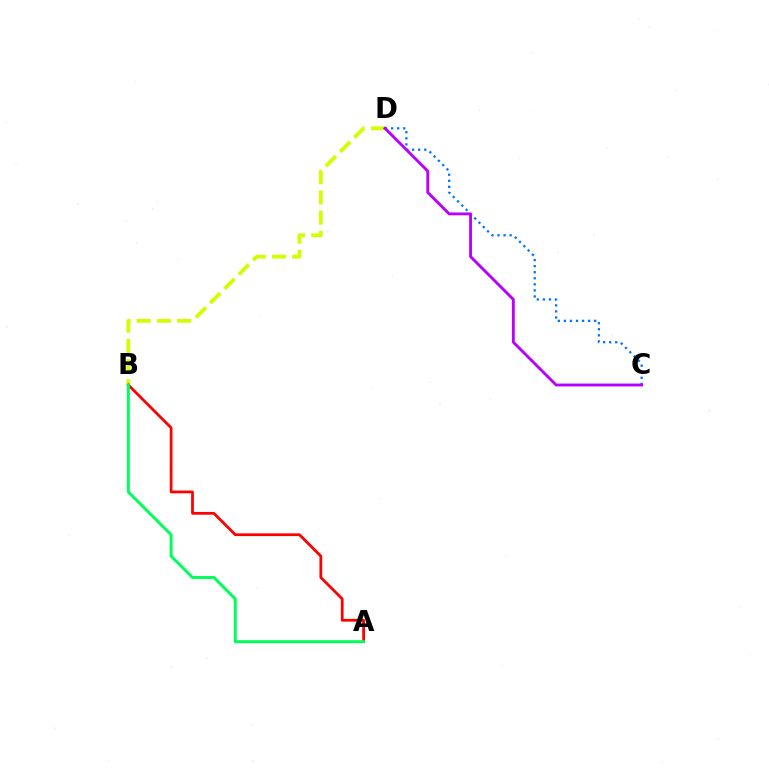{('B', 'D'): [{'color': '#d1ff00', 'line_style': 'dashed', 'thickness': 2.75}], ('C', 'D'): [{'color': '#0074ff', 'line_style': 'dotted', 'thickness': 1.65}, {'color': '#b900ff', 'line_style': 'solid', 'thickness': 2.06}], ('A', 'B'): [{'color': '#ff0000', 'line_style': 'solid', 'thickness': 1.99}, {'color': '#00ff5c', 'line_style': 'solid', 'thickness': 2.13}]}